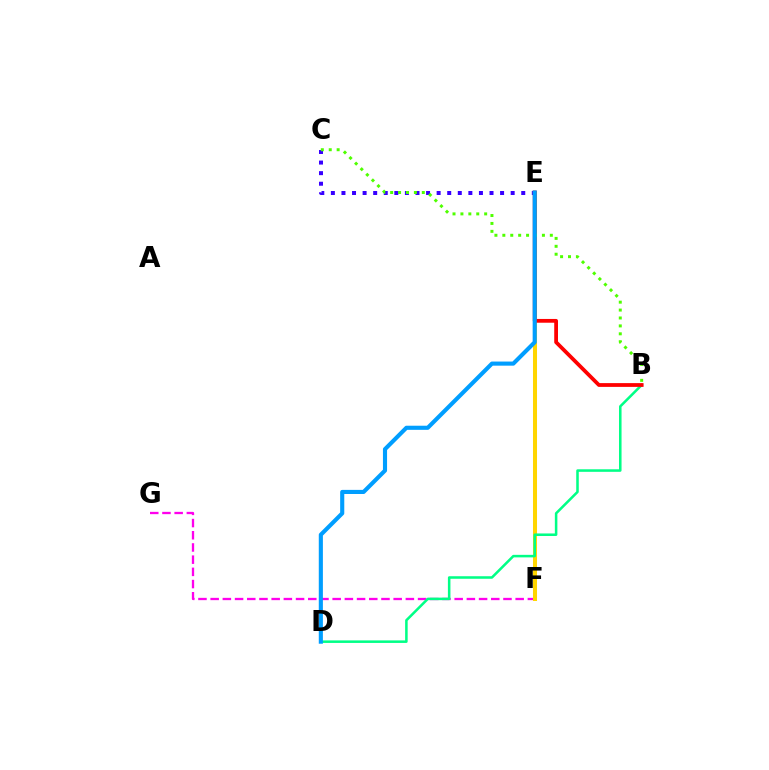{('C', 'E'): [{'color': '#3700ff', 'line_style': 'dotted', 'thickness': 2.87}], ('F', 'G'): [{'color': '#ff00ed', 'line_style': 'dashed', 'thickness': 1.66}], ('E', 'F'): [{'color': '#ffd500', 'line_style': 'solid', 'thickness': 2.9}], ('B', 'D'): [{'color': '#00ff86', 'line_style': 'solid', 'thickness': 1.83}], ('B', 'E'): [{'color': '#ff0000', 'line_style': 'solid', 'thickness': 2.72}], ('B', 'C'): [{'color': '#4fff00', 'line_style': 'dotted', 'thickness': 2.15}], ('D', 'E'): [{'color': '#009eff', 'line_style': 'solid', 'thickness': 2.96}]}